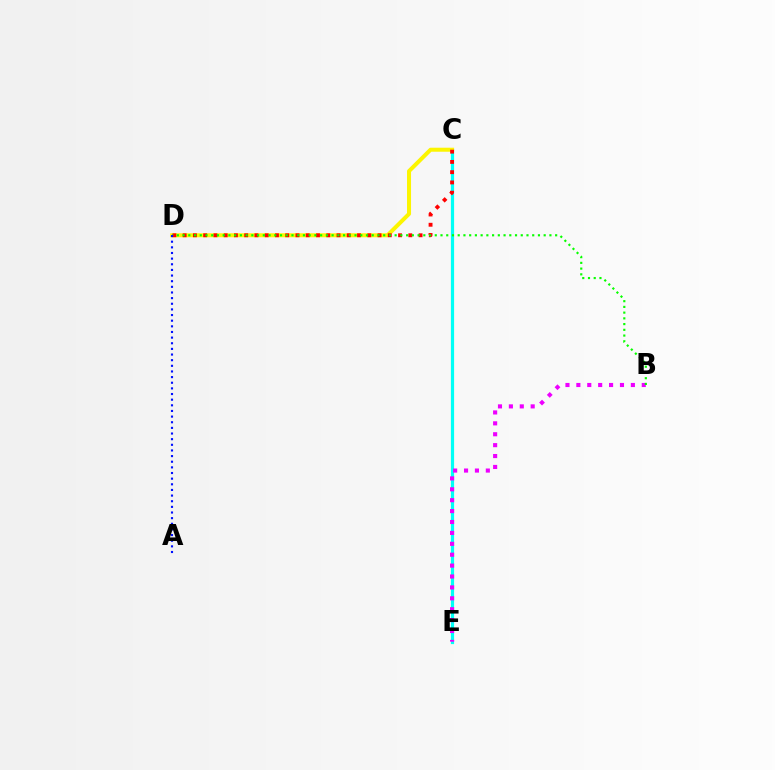{('C', 'E'): [{'color': '#00fff6', 'line_style': 'solid', 'thickness': 2.3}], ('C', 'D'): [{'color': '#fcf500', 'line_style': 'solid', 'thickness': 2.89}, {'color': '#ff0000', 'line_style': 'dotted', 'thickness': 2.79}], ('B', 'E'): [{'color': '#ee00ff', 'line_style': 'dotted', 'thickness': 2.96}], ('B', 'D'): [{'color': '#08ff00', 'line_style': 'dotted', 'thickness': 1.56}], ('A', 'D'): [{'color': '#0010ff', 'line_style': 'dotted', 'thickness': 1.53}]}